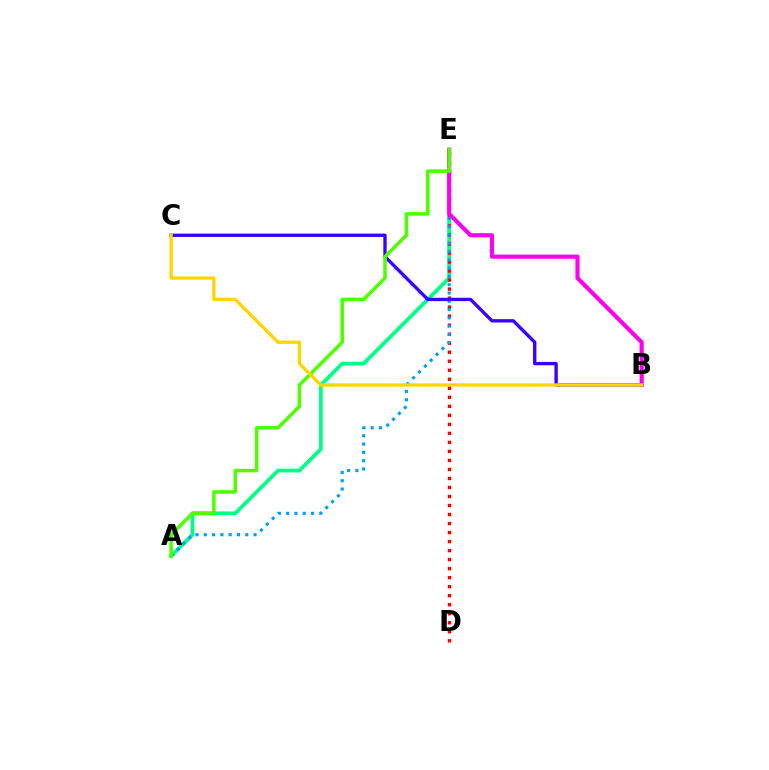{('A', 'E'): [{'color': '#00ff86', 'line_style': 'solid', 'thickness': 2.71}, {'color': '#009eff', 'line_style': 'dotted', 'thickness': 2.25}, {'color': '#4fff00', 'line_style': 'solid', 'thickness': 2.54}], ('D', 'E'): [{'color': '#ff0000', 'line_style': 'dotted', 'thickness': 2.45}], ('B', 'C'): [{'color': '#3700ff', 'line_style': 'solid', 'thickness': 2.41}, {'color': '#ffd500', 'line_style': 'solid', 'thickness': 2.37}], ('B', 'E'): [{'color': '#ff00ed', 'line_style': 'solid', 'thickness': 2.97}]}